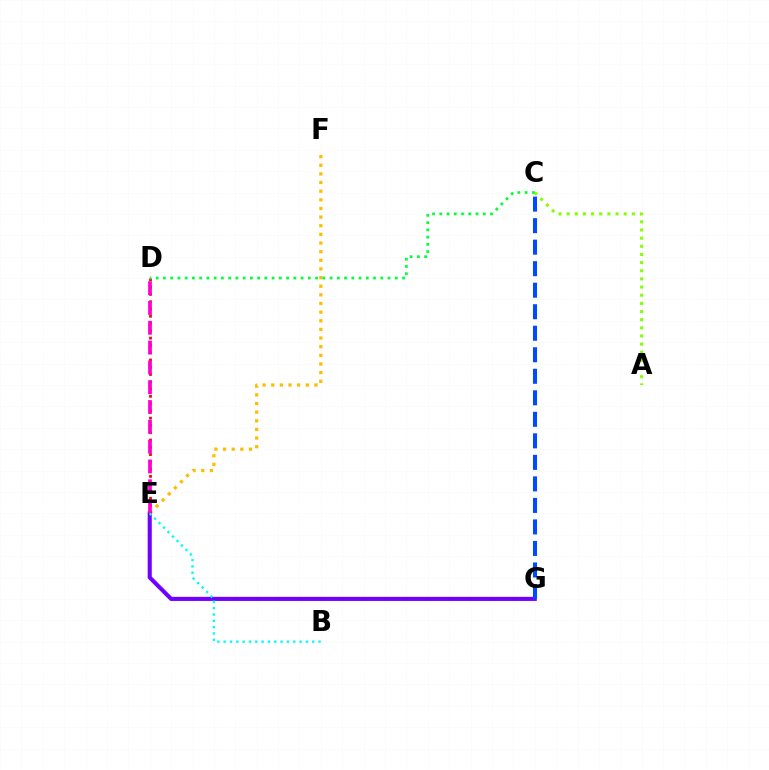{('E', 'F'): [{'color': '#ffbd00', 'line_style': 'dotted', 'thickness': 2.35}], ('D', 'E'): [{'color': '#ff0000', 'line_style': 'dotted', 'thickness': 1.98}, {'color': '#ff00cf', 'line_style': 'dashed', 'thickness': 2.69}], ('E', 'G'): [{'color': '#7200ff', 'line_style': 'solid', 'thickness': 2.95}], ('C', 'G'): [{'color': '#004bff', 'line_style': 'dashed', 'thickness': 2.92}], ('B', 'E'): [{'color': '#00fff6', 'line_style': 'dotted', 'thickness': 1.72}], ('A', 'C'): [{'color': '#84ff00', 'line_style': 'dotted', 'thickness': 2.21}], ('C', 'D'): [{'color': '#00ff39', 'line_style': 'dotted', 'thickness': 1.97}]}